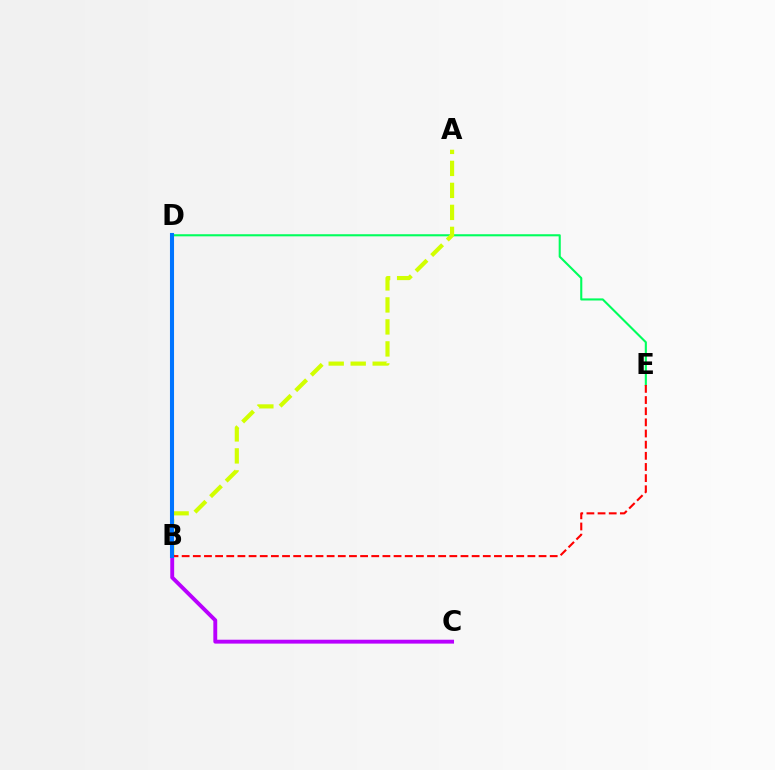{('D', 'E'): [{'color': '#00ff5c', 'line_style': 'solid', 'thickness': 1.51}], ('A', 'B'): [{'color': '#d1ff00', 'line_style': 'dashed', 'thickness': 2.99}], ('B', 'C'): [{'color': '#b900ff', 'line_style': 'solid', 'thickness': 2.8}], ('B', 'E'): [{'color': '#ff0000', 'line_style': 'dashed', 'thickness': 1.52}], ('B', 'D'): [{'color': '#0074ff', 'line_style': 'solid', 'thickness': 2.93}]}